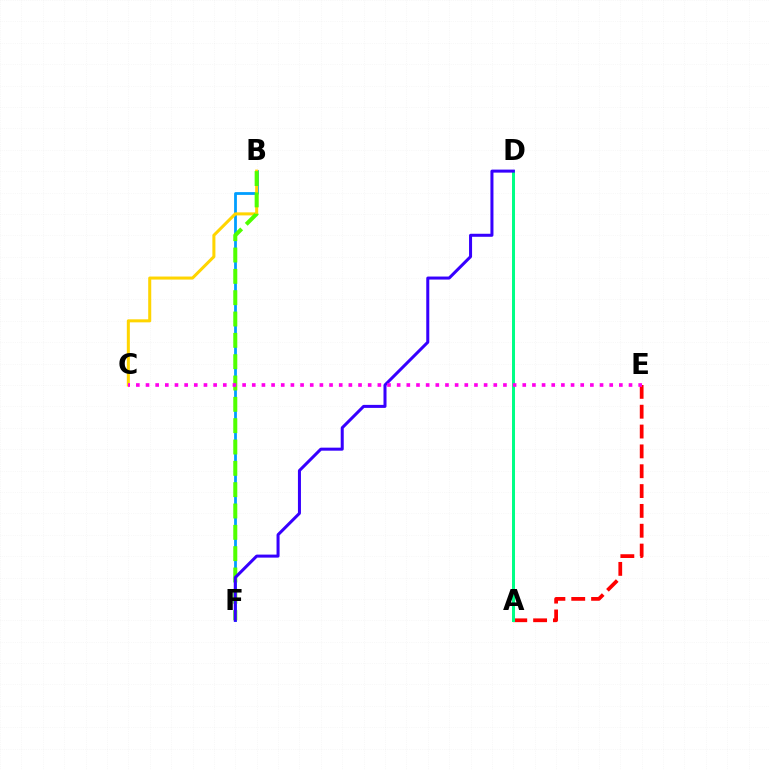{('B', 'F'): [{'color': '#009eff', 'line_style': 'solid', 'thickness': 2.01}, {'color': '#4fff00', 'line_style': 'dashed', 'thickness': 2.9}], ('B', 'C'): [{'color': '#ffd500', 'line_style': 'solid', 'thickness': 2.18}], ('A', 'E'): [{'color': '#ff0000', 'line_style': 'dashed', 'thickness': 2.7}], ('A', 'D'): [{'color': '#00ff86', 'line_style': 'solid', 'thickness': 2.16}], ('D', 'F'): [{'color': '#3700ff', 'line_style': 'solid', 'thickness': 2.18}], ('C', 'E'): [{'color': '#ff00ed', 'line_style': 'dotted', 'thickness': 2.62}]}